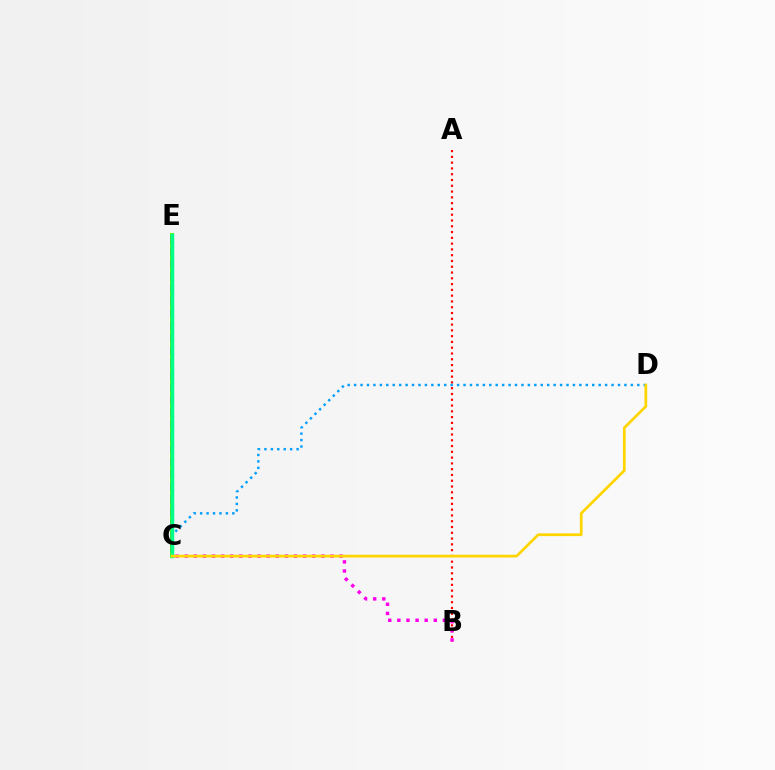{('A', 'B'): [{'color': '#ff0000', 'line_style': 'dotted', 'thickness': 1.57}], ('C', 'E'): [{'color': '#4fff00', 'line_style': 'solid', 'thickness': 2.83}, {'color': '#3700ff', 'line_style': 'dashed', 'thickness': 1.68}, {'color': '#00ff86', 'line_style': 'solid', 'thickness': 2.52}], ('B', 'C'): [{'color': '#ff00ed', 'line_style': 'dotted', 'thickness': 2.48}], ('C', 'D'): [{'color': '#009eff', 'line_style': 'dotted', 'thickness': 1.75}, {'color': '#ffd500', 'line_style': 'solid', 'thickness': 1.96}]}